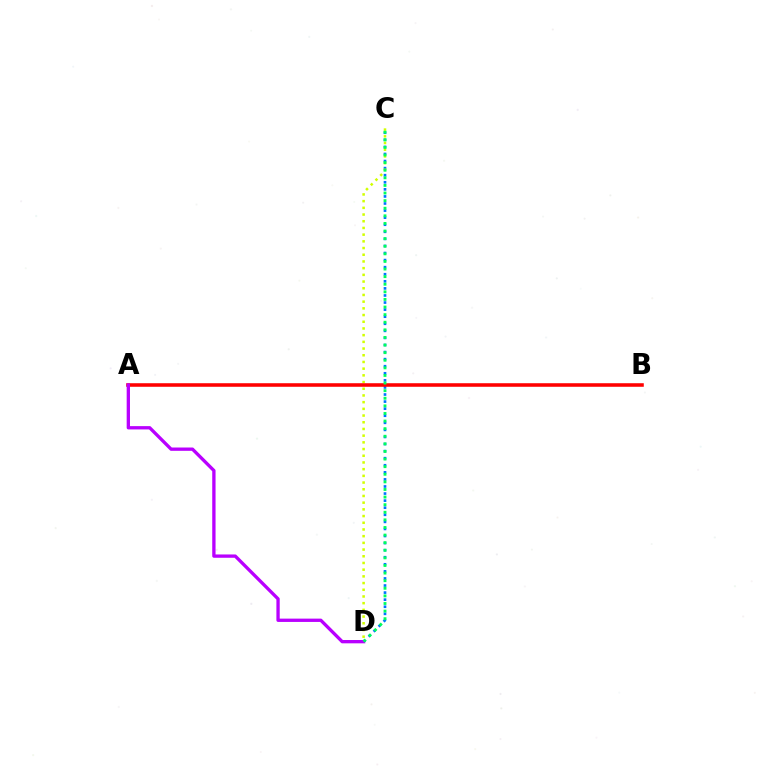{('C', 'D'): [{'color': '#0074ff', 'line_style': 'dotted', 'thickness': 1.92}, {'color': '#d1ff00', 'line_style': 'dotted', 'thickness': 1.82}, {'color': '#00ff5c', 'line_style': 'dotted', 'thickness': 2.07}], ('A', 'B'): [{'color': '#ff0000', 'line_style': 'solid', 'thickness': 2.56}], ('A', 'D'): [{'color': '#b900ff', 'line_style': 'solid', 'thickness': 2.39}]}